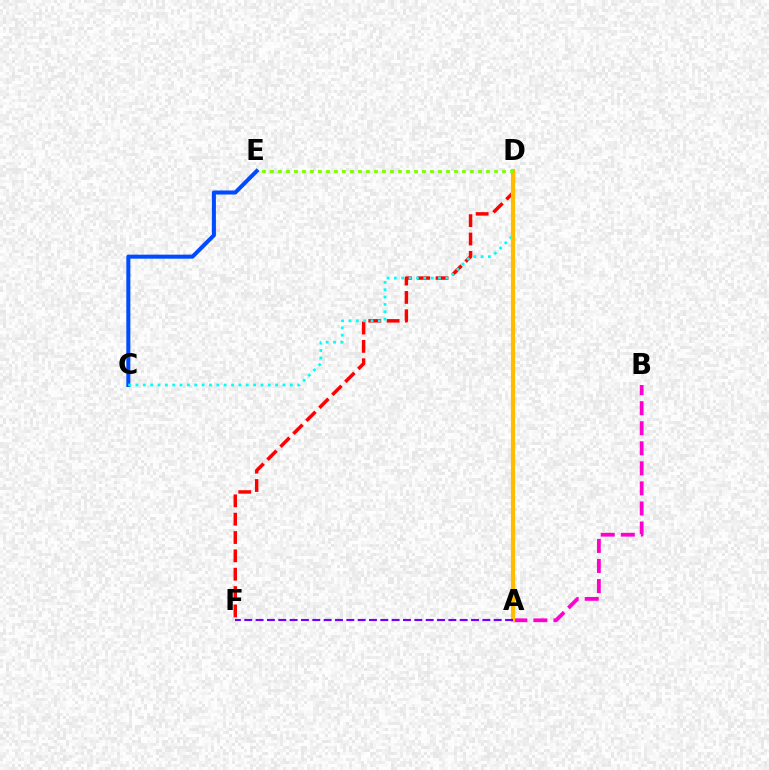{('C', 'E'): [{'color': '#004bff', 'line_style': 'solid', 'thickness': 2.9}], ('A', 'B'): [{'color': '#ff00cf', 'line_style': 'dashed', 'thickness': 2.72}], ('D', 'F'): [{'color': '#ff0000', 'line_style': 'dashed', 'thickness': 2.49}], ('C', 'D'): [{'color': '#00fff6', 'line_style': 'dotted', 'thickness': 2.0}], ('A', 'D'): [{'color': '#ffbd00', 'line_style': 'solid', 'thickness': 3.0}], ('A', 'F'): [{'color': '#7200ff', 'line_style': 'dashed', 'thickness': 1.54}], ('D', 'E'): [{'color': '#00ff39', 'line_style': 'dotted', 'thickness': 2.17}, {'color': '#84ff00', 'line_style': 'dotted', 'thickness': 2.18}]}